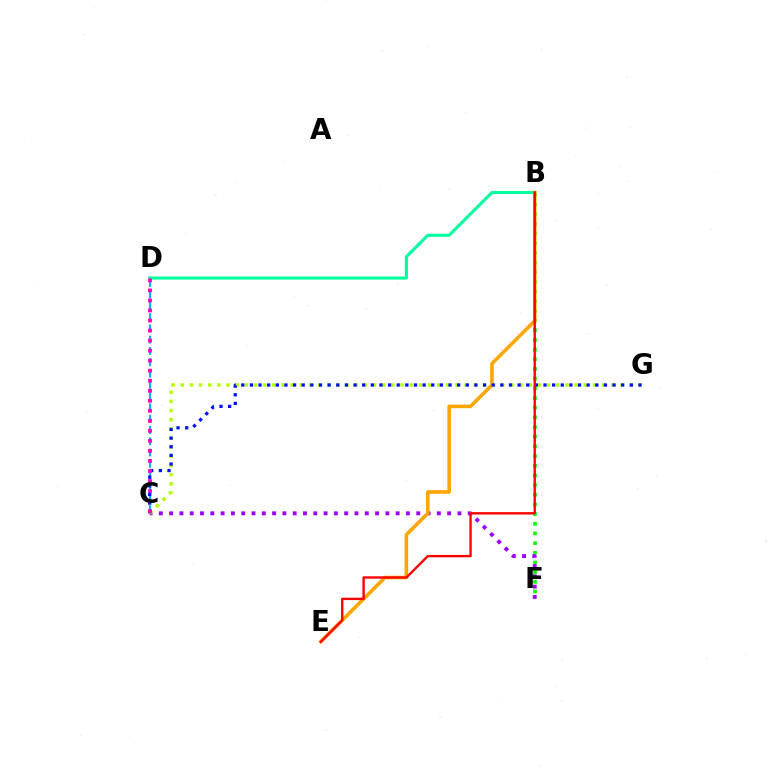{('B', 'F'): [{'color': '#08ff00', 'line_style': 'dotted', 'thickness': 2.63}], ('C', 'D'): [{'color': '#00b5ff', 'line_style': 'dashed', 'thickness': 1.53}, {'color': '#ff00bd', 'line_style': 'dotted', 'thickness': 2.73}], ('C', 'F'): [{'color': '#9b00ff', 'line_style': 'dotted', 'thickness': 2.8}], ('B', 'D'): [{'color': '#00ff9d', 'line_style': 'solid', 'thickness': 2.21}], ('B', 'E'): [{'color': '#ffa500', 'line_style': 'solid', 'thickness': 2.58}, {'color': '#ff0000', 'line_style': 'solid', 'thickness': 1.71}], ('C', 'G'): [{'color': '#b3ff00', 'line_style': 'dotted', 'thickness': 2.49}, {'color': '#0010ff', 'line_style': 'dotted', 'thickness': 2.35}]}